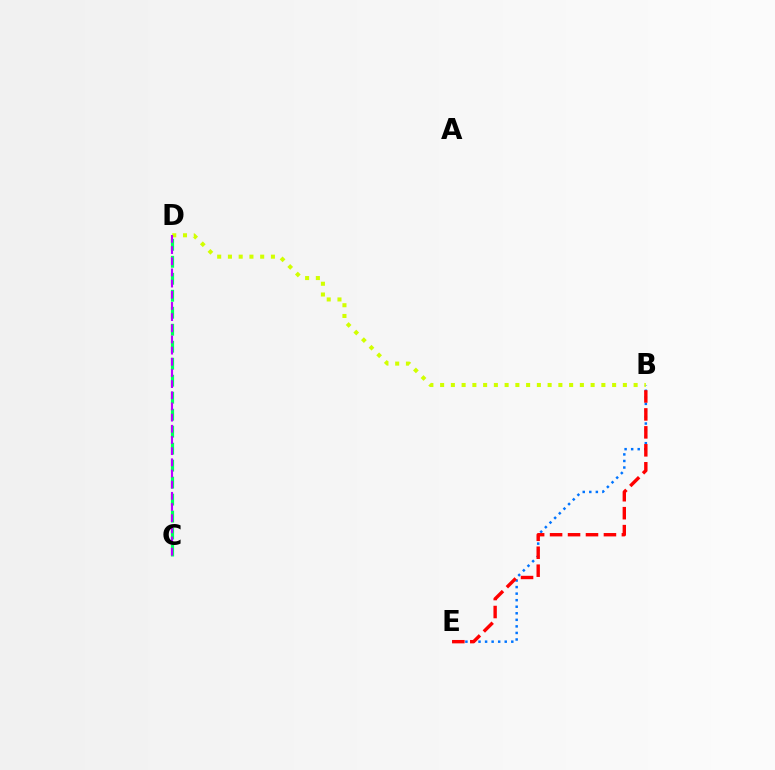{('B', 'E'): [{'color': '#0074ff', 'line_style': 'dotted', 'thickness': 1.78}, {'color': '#ff0000', 'line_style': 'dashed', 'thickness': 2.44}], ('C', 'D'): [{'color': '#00ff5c', 'line_style': 'dashed', 'thickness': 2.31}, {'color': '#b900ff', 'line_style': 'dashed', 'thickness': 1.52}], ('B', 'D'): [{'color': '#d1ff00', 'line_style': 'dotted', 'thickness': 2.92}]}